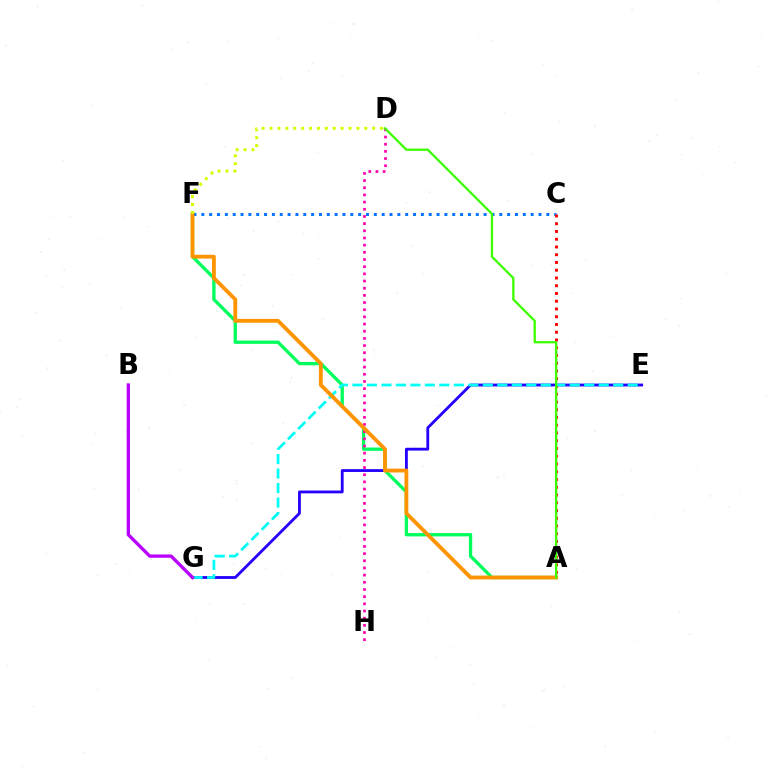{('E', 'G'): [{'color': '#2500ff', 'line_style': 'solid', 'thickness': 2.04}, {'color': '#00fff6', 'line_style': 'dashed', 'thickness': 1.97}], ('A', 'F'): [{'color': '#00ff5c', 'line_style': 'solid', 'thickness': 2.38}, {'color': '#ff9400', 'line_style': 'solid', 'thickness': 2.76}], ('C', 'F'): [{'color': '#0074ff', 'line_style': 'dotted', 'thickness': 2.13}], ('A', 'C'): [{'color': '#ff0000', 'line_style': 'dotted', 'thickness': 2.11}], ('D', 'H'): [{'color': '#ff00ac', 'line_style': 'dotted', 'thickness': 1.95}], ('B', 'G'): [{'color': '#b900ff', 'line_style': 'solid', 'thickness': 2.39}], ('A', 'D'): [{'color': '#3dff00', 'line_style': 'solid', 'thickness': 1.66}], ('D', 'F'): [{'color': '#d1ff00', 'line_style': 'dotted', 'thickness': 2.15}]}